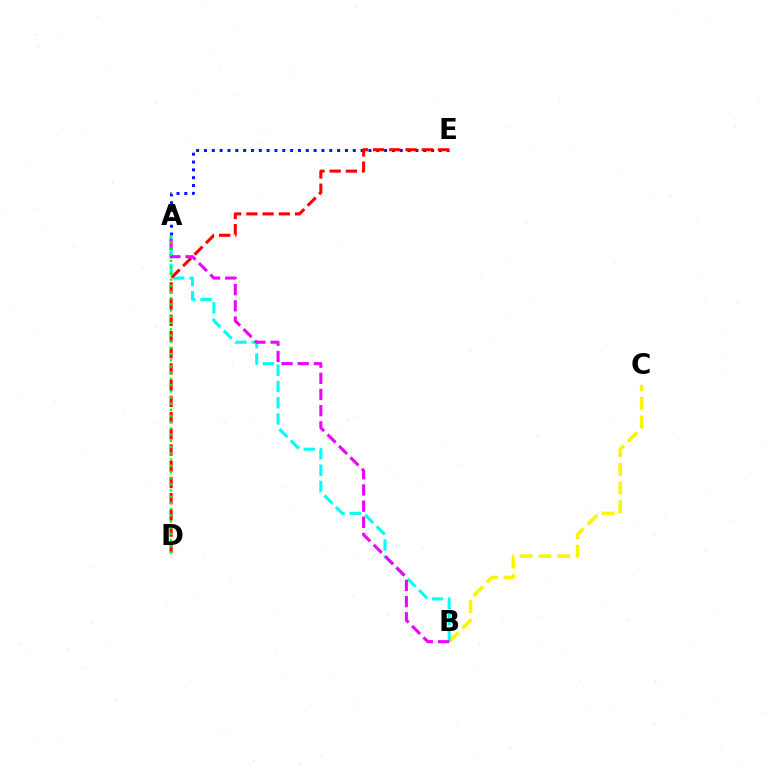{('B', 'C'): [{'color': '#fcf500', 'line_style': 'dashed', 'thickness': 2.54}], ('A', 'E'): [{'color': '#0010ff', 'line_style': 'dotted', 'thickness': 2.13}], ('A', 'B'): [{'color': '#00fff6', 'line_style': 'dashed', 'thickness': 2.21}, {'color': '#ee00ff', 'line_style': 'dashed', 'thickness': 2.2}], ('D', 'E'): [{'color': '#ff0000', 'line_style': 'dashed', 'thickness': 2.2}], ('A', 'D'): [{'color': '#08ff00', 'line_style': 'dotted', 'thickness': 1.69}]}